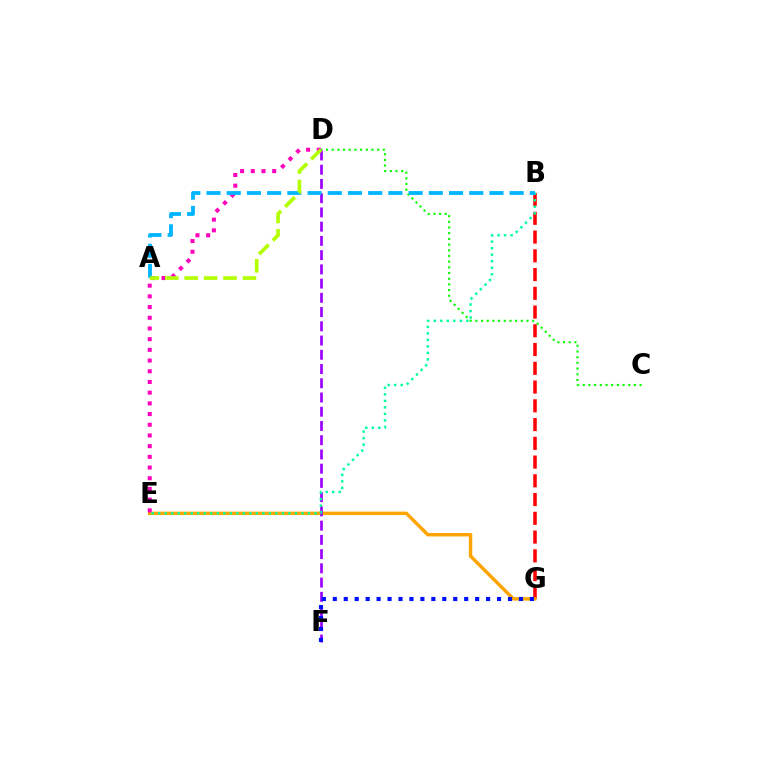{('B', 'G'): [{'color': '#ff0000', 'line_style': 'dashed', 'thickness': 2.55}], ('E', 'G'): [{'color': '#ffa500', 'line_style': 'solid', 'thickness': 2.48}], ('D', 'E'): [{'color': '#ff00bd', 'line_style': 'dotted', 'thickness': 2.91}], ('C', 'D'): [{'color': '#08ff00', 'line_style': 'dotted', 'thickness': 1.54}], ('D', 'F'): [{'color': '#9b00ff', 'line_style': 'dashed', 'thickness': 1.93}], ('B', 'E'): [{'color': '#00ff9d', 'line_style': 'dotted', 'thickness': 1.77}], ('A', 'B'): [{'color': '#00b5ff', 'line_style': 'dashed', 'thickness': 2.75}], ('A', 'D'): [{'color': '#b3ff00', 'line_style': 'dashed', 'thickness': 2.64}], ('F', 'G'): [{'color': '#0010ff', 'line_style': 'dotted', 'thickness': 2.97}]}